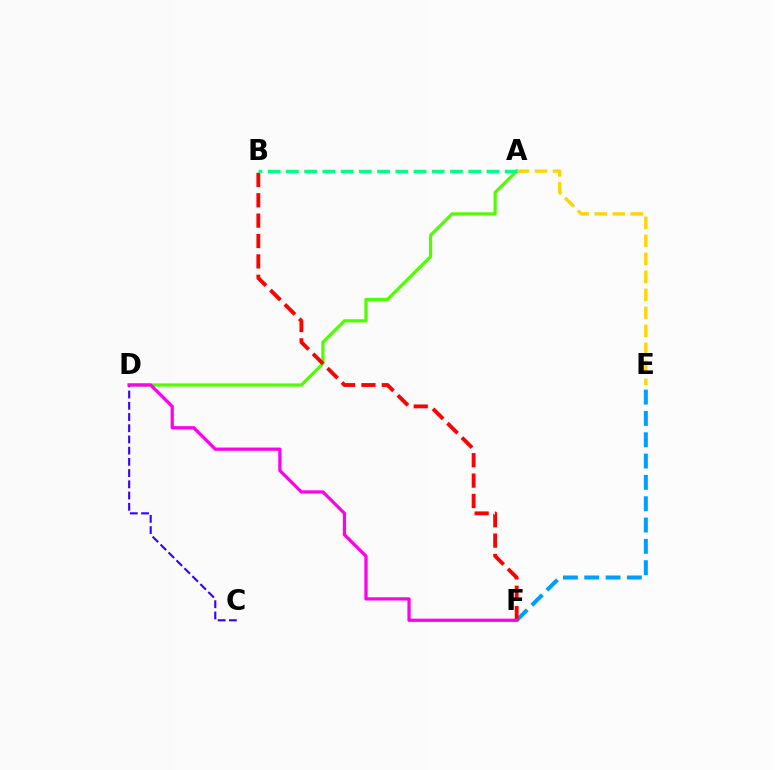{('A', 'D'): [{'color': '#4fff00', 'line_style': 'solid', 'thickness': 2.31}], ('C', 'D'): [{'color': '#3700ff', 'line_style': 'dashed', 'thickness': 1.52}], ('E', 'F'): [{'color': '#009eff', 'line_style': 'dashed', 'thickness': 2.9}], ('B', 'F'): [{'color': '#ff0000', 'line_style': 'dashed', 'thickness': 2.77}], ('A', 'E'): [{'color': '#ffd500', 'line_style': 'dashed', 'thickness': 2.45}], ('A', 'B'): [{'color': '#00ff86', 'line_style': 'dashed', 'thickness': 2.48}], ('D', 'F'): [{'color': '#ff00ed', 'line_style': 'solid', 'thickness': 2.33}]}